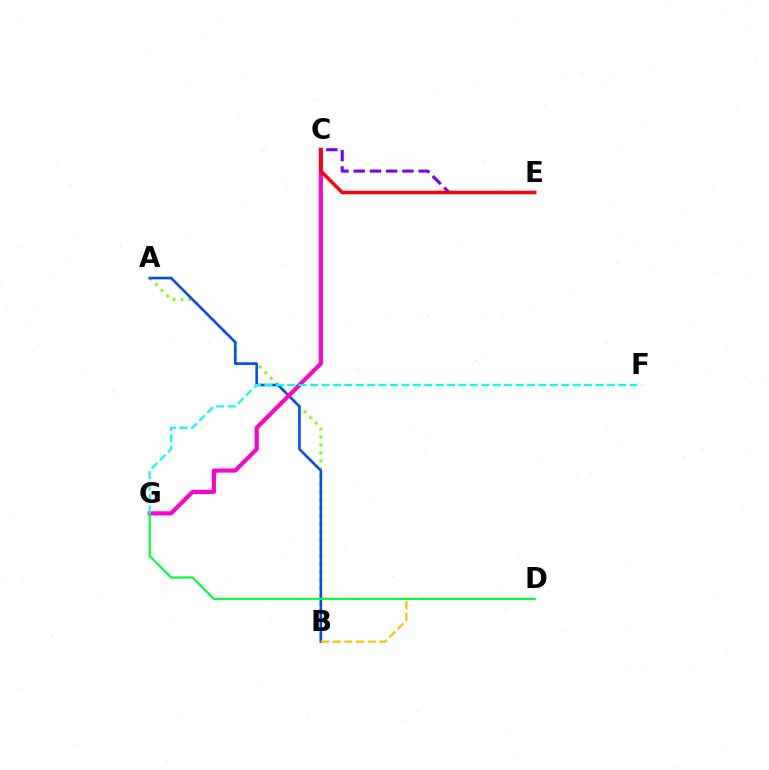{('A', 'B'): [{'color': '#84ff00', 'line_style': 'dotted', 'thickness': 2.15}, {'color': '#004bff', 'line_style': 'solid', 'thickness': 1.87}], ('C', 'G'): [{'color': '#ff00cf', 'line_style': 'solid', 'thickness': 2.96}], ('C', 'E'): [{'color': '#7200ff', 'line_style': 'dashed', 'thickness': 2.21}, {'color': '#ff0000', 'line_style': 'solid', 'thickness': 2.51}], ('B', 'D'): [{'color': '#ffbd00', 'line_style': 'dashed', 'thickness': 1.59}], ('D', 'G'): [{'color': '#00ff39', 'line_style': 'solid', 'thickness': 1.53}], ('F', 'G'): [{'color': '#00fff6', 'line_style': 'dashed', 'thickness': 1.55}]}